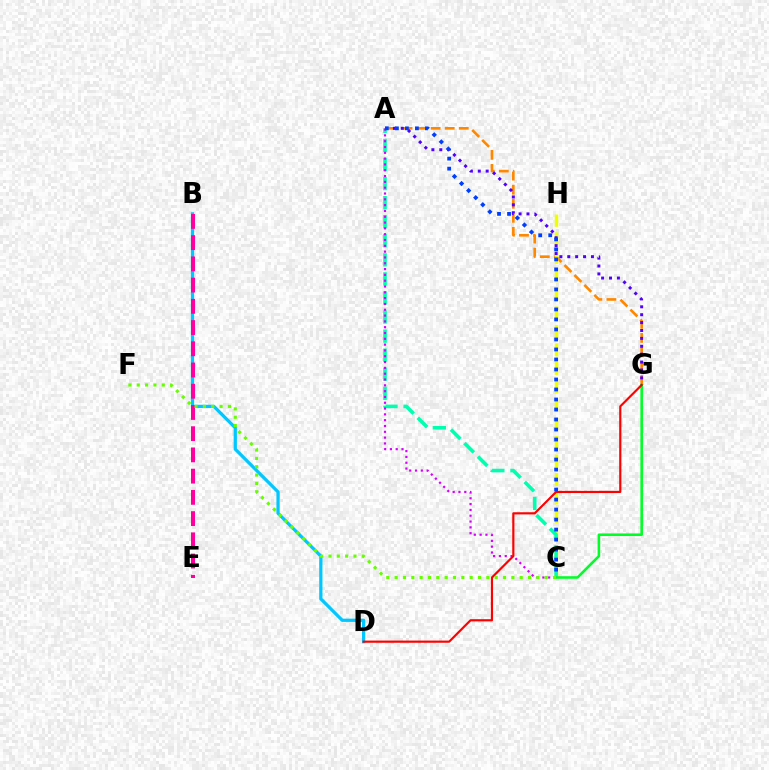{('A', 'G'): [{'color': '#ff8800', 'line_style': 'dashed', 'thickness': 1.91}, {'color': '#4f00ff', 'line_style': 'dotted', 'thickness': 2.14}], ('C', 'H'): [{'color': '#eeff00', 'line_style': 'dashed', 'thickness': 2.51}], ('B', 'D'): [{'color': '#00c7ff', 'line_style': 'solid', 'thickness': 2.33}], ('A', 'C'): [{'color': '#00ffaf', 'line_style': 'dashed', 'thickness': 2.59}, {'color': '#d600ff', 'line_style': 'dotted', 'thickness': 1.58}, {'color': '#003fff', 'line_style': 'dotted', 'thickness': 2.72}], ('C', 'G'): [{'color': '#00ff27', 'line_style': 'solid', 'thickness': 1.86}], ('B', 'E'): [{'color': '#ff00a0', 'line_style': 'dashed', 'thickness': 2.88}], ('D', 'G'): [{'color': '#ff0000', 'line_style': 'solid', 'thickness': 1.56}], ('C', 'F'): [{'color': '#66ff00', 'line_style': 'dotted', 'thickness': 2.27}]}